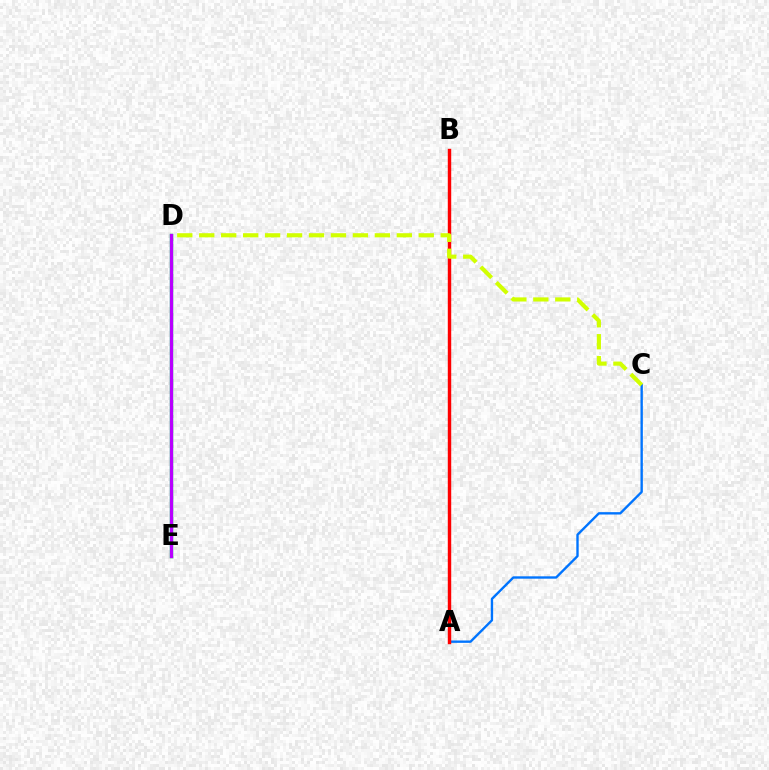{('D', 'E'): [{'color': '#00ff5c', 'line_style': 'solid', 'thickness': 2.46}, {'color': '#b900ff', 'line_style': 'solid', 'thickness': 2.37}], ('A', 'C'): [{'color': '#0074ff', 'line_style': 'solid', 'thickness': 1.71}], ('A', 'B'): [{'color': '#ff0000', 'line_style': 'solid', 'thickness': 2.46}], ('C', 'D'): [{'color': '#d1ff00', 'line_style': 'dashed', 'thickness': 2.98}]}